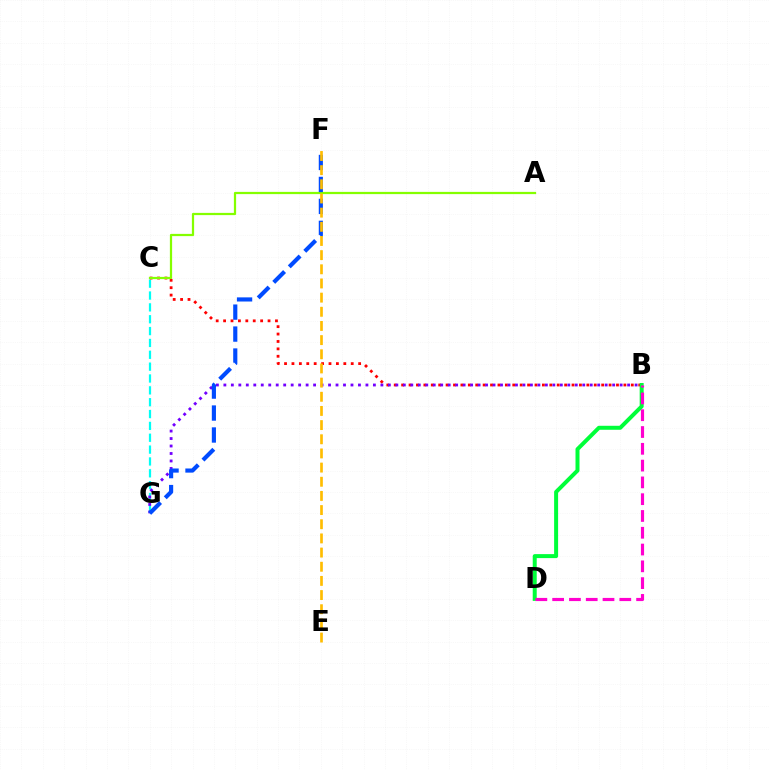{('C', 'G'): [{'color': '#00fff6', 'line_style': 'dashed', 'thickness': 1.61}], ('B', 'C'): [{'color': '#ff0000', 'line_style': 'dotted', 'thickness': 2.01}], ('A', 'C'): [{'color': '#84ff00', 'line_style': 'solid', 'thickness': 1.61}], ('B', 'G'): [{'color': '#7200ff', 'line_style': 'dotted', 'thickness': 2.03}], ('F', 'G'): [{'color': '#004bff', 'line_style': 'dashed', 'thickness': 2.98}], ('B', 'D'): [{'color': '#00ff39', 'line_style': 'solid', 'thickness': 2.87}, {'color': '#ff00cf', 'line_style': 'dashed', 'thickness': 2.28}], ('E', 'F'): [{'color': '#ffbd00', 'line_style': 'dashed', 'thickness': 1.92}]}